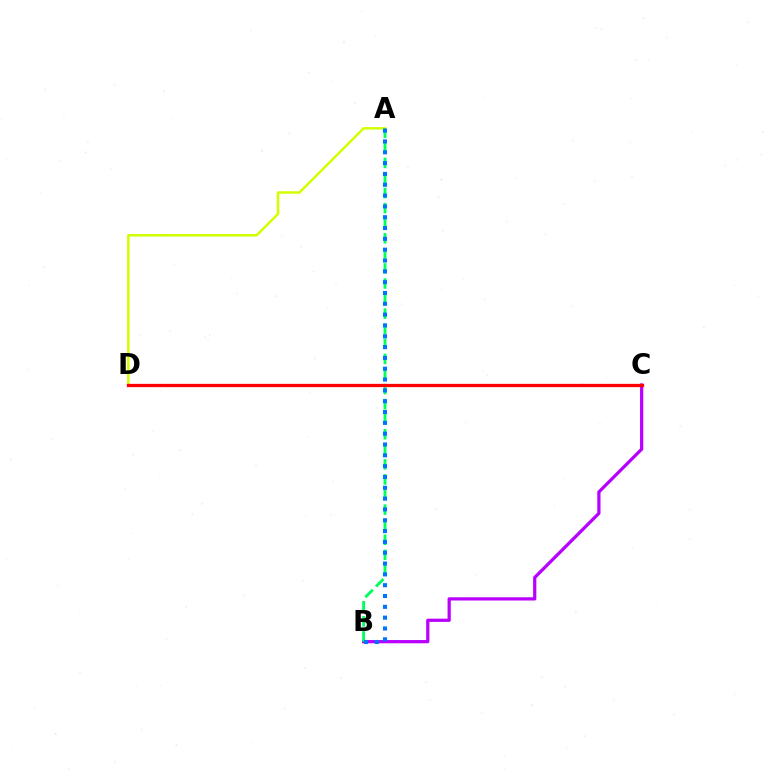{('A', 'D'): [{'color': '#d1ff00', 'line_style': 'solid', 'thickness': 1.79}], ('B', 'C'): [{'color': '#b900ff', 'line_style': 'solid', 'thickness': 2.33}], ('A', 'B'): [{'color': '#00ff5c', 'line_style': 'dashed', 'thickness': 2.05}, {'color': '#0074ff', 'line_style': 'dotted', 'thickness': 2.94}], ('C', 'D'): [{'color': '#ff0000', 'line_style': 'solid', 'thickness': 2.35}]}